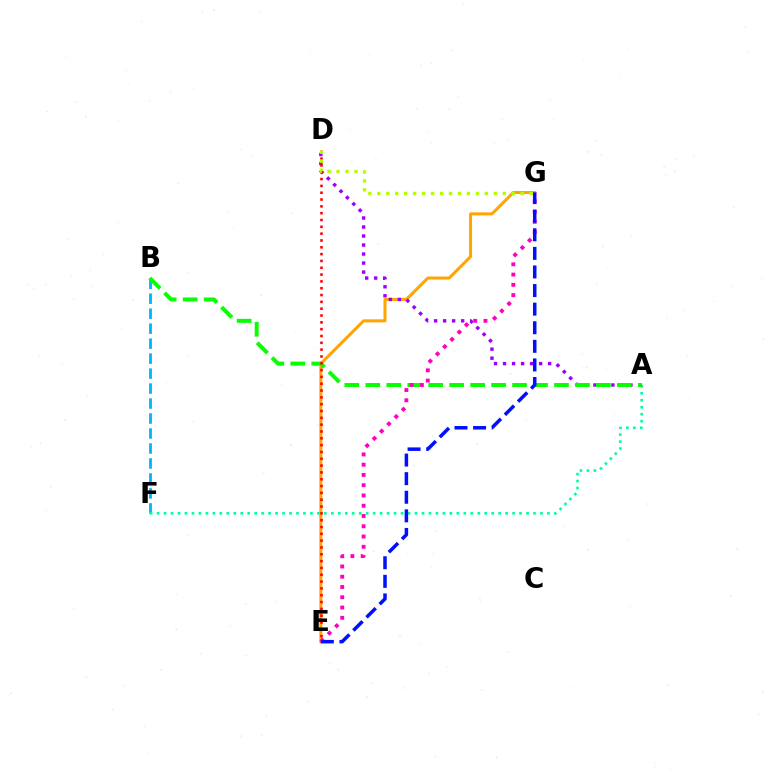{('B', 'F'): [{'color': '#00b5ff', 'line_style': 'dashed', 'thickness': 2.03}], ('E', 'G'): [{'color': '#ffa500', 'line_style': 'solid', 'thickness': 2.18}, {'color': '#ff00bd', 'line_style': 'dotted', 'thickness': 2.79}, {'color': '#0010ff', 'line_style': 'dashed', 'thickness': 2.53}], ('A', 'F'): [{'color': '#00ff9d', 'line_style': 'dotted', 'thickness': 1.89}], ('A', 'D'): [{'color': '#9b00ff', 'line_style': 'dotted', 'thickness': 2.45}], ('A', 'B'): [{'color': '#08ff00', 'line_style': 'dashed', 'thickness': 2.85}], ('D', 'E'): [{'color': '#ff0000', 'line_style': 'dotted', 'thickness': 1.85}], ('D', 'G'): [{'color': '#b3ff00', 'line_style': 'dotted', 'thickness': 2.44}]}